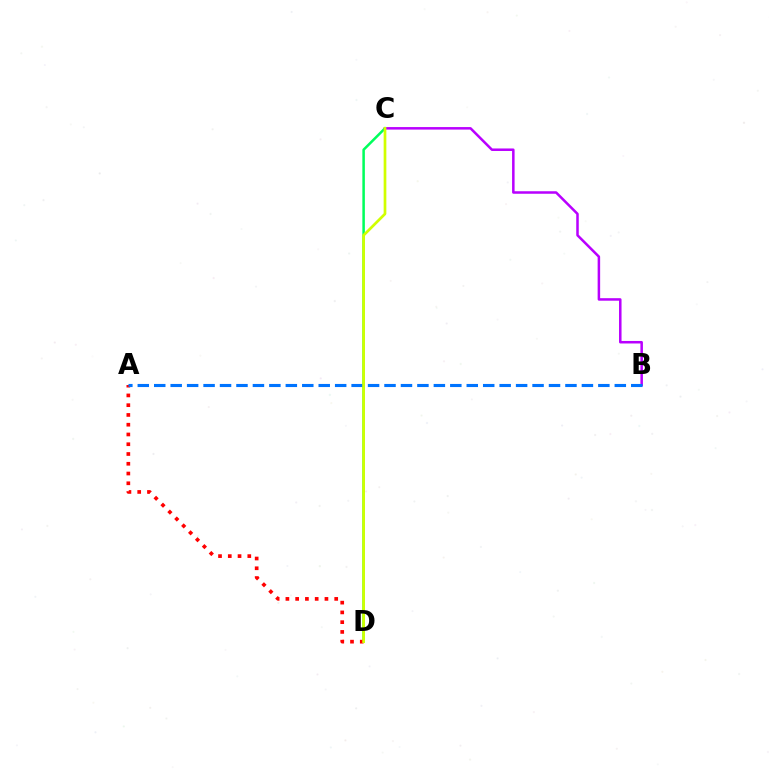{('C', 'D'): [{'color': '#00ff5c', 'line_style': 'solid', 'thickness': 1.81}, {'color': '#d1ff00', 'line_style': 'solid', 'thickness': 1.95}], ('B', 'C'): [{'color': '#b900ff', 'line_style': 'solid', 'thickness': 1.81}], ('A', 'D'): [{'color': '#ff0000', 'line_style': 'dotted', 'thickness': 2.65}], ('A', 'B'): [{'color': '#0074ff', 'line_style': 'dashed', 'thickness': 2.23}]}